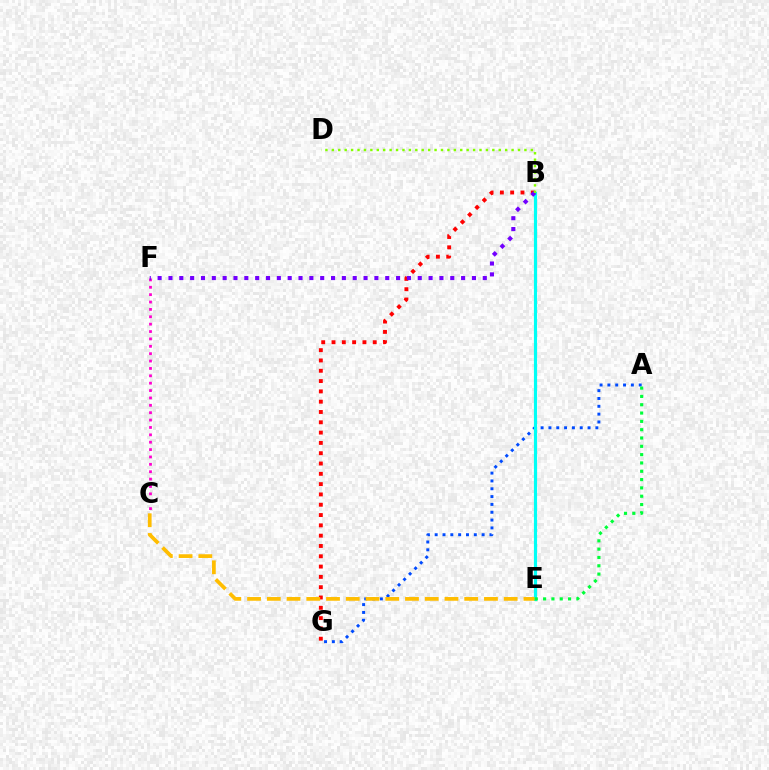{('A', 'G'): [{'color': '#004bff', 'line_style': 'dotted', 'thickness': 2.13}], ('C', 'F'): [{'color': '#ff00cf', 'line_style': 'dotted', 'thickness': 2.0}], ('B', 'E'): [{'color': '#00fff6', 'line_style': 'solid', 'thickness': 2.28}], ('B', 'G'): [{'color': '#ff0000', 'line_style': 'dotted', 'thickness': 2.8}], ('B', 'F'): [{'color': '#7200ff', 'line_style': 'dotted', 'thickness': 2.94}], ('C', 'E'): [{'color': '#ffbd00', 'line_style': 'dashed', 'thickness': 2.68}], ('B', 'D'): [{'color': '#84ff00', 'line_style': 'dotted', 'thickness': 1.74}], ('A', 'E'): [{'color': '#00ff39', 'line_style': 'dotted', 'thickness': 2.26}]}